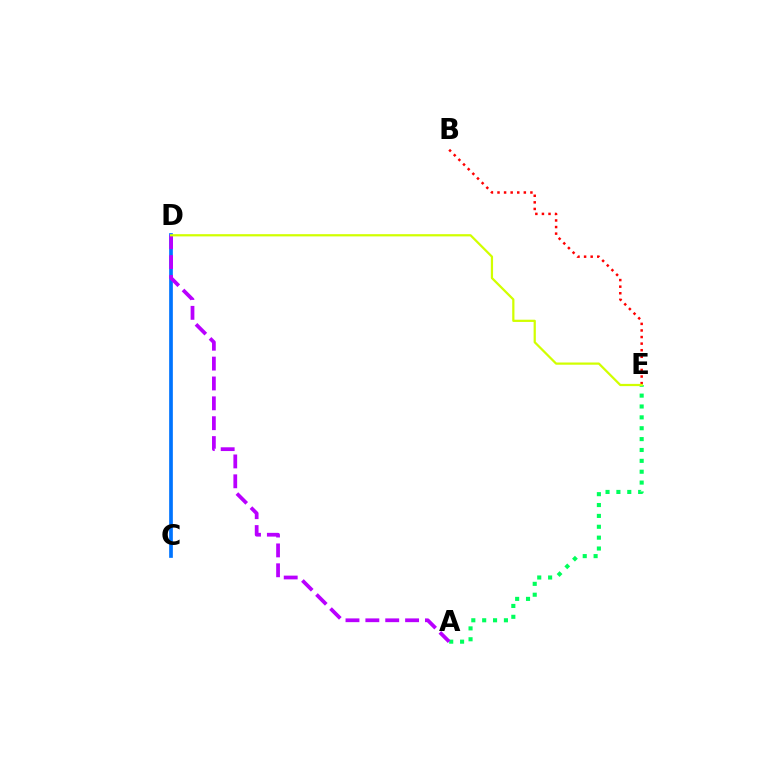{('C', 'D'): [{'color': '#0074ff', 'line_style': 'solid', 'thickness': 2.65}], ('A', 'E'): [{'color': '#00ff5c', 'line_style': 'dotted', 'thickness': 2.95}], ('B', 'E'): [{'color': '#ff0000', 'line_style': 'dotted', 'thickness': 1.79}], ('A', 'D'): [{'color': '#b900ff', 'line_style': 'dashed', 'thickness': 2.7}], ('D', 'E'): [{'color': '#d1ff00', 'line_style': 'solid', 'thickness': 1.61}]}